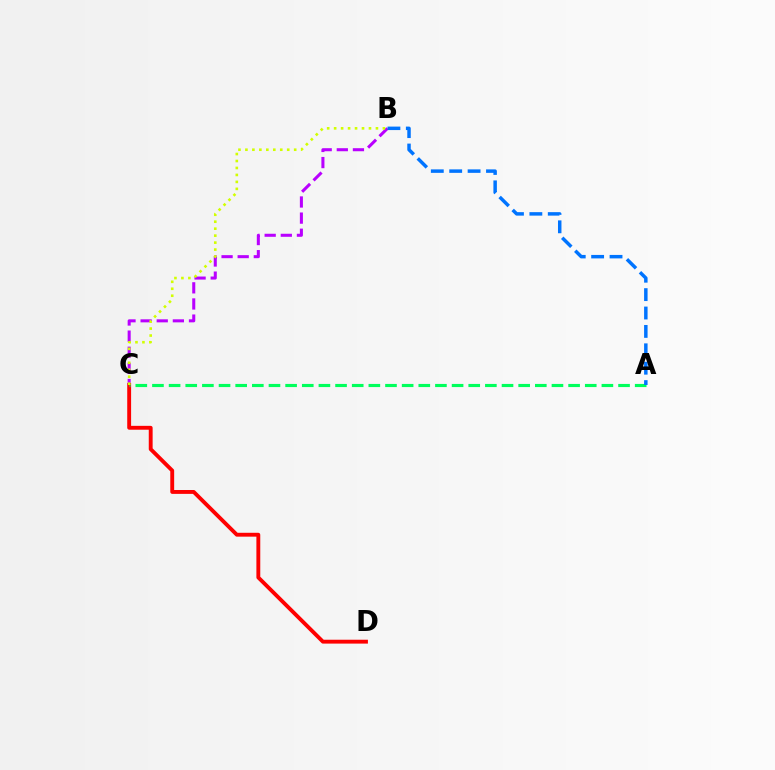{('B', 'C'): [{'color': '#b900ff', 'line_style': 'dashed', 'thickness': 2.19}, {'color': '#d1ff00', 'line_style': 'dotted', 'thickness': 1.89}], ('C', 'D'): [{'color': '#ff0000', 'line_style': 'solid', 'thickness': 2.79}], ('A', 'C'): [{'color': '#00ff5c', 'line_style': 'dashed', 'thickness': 2.26}], ('A', 'B'): [{'color': '#0074ff', 'line_style': 'dashed', 'thickness': 2.5}]}